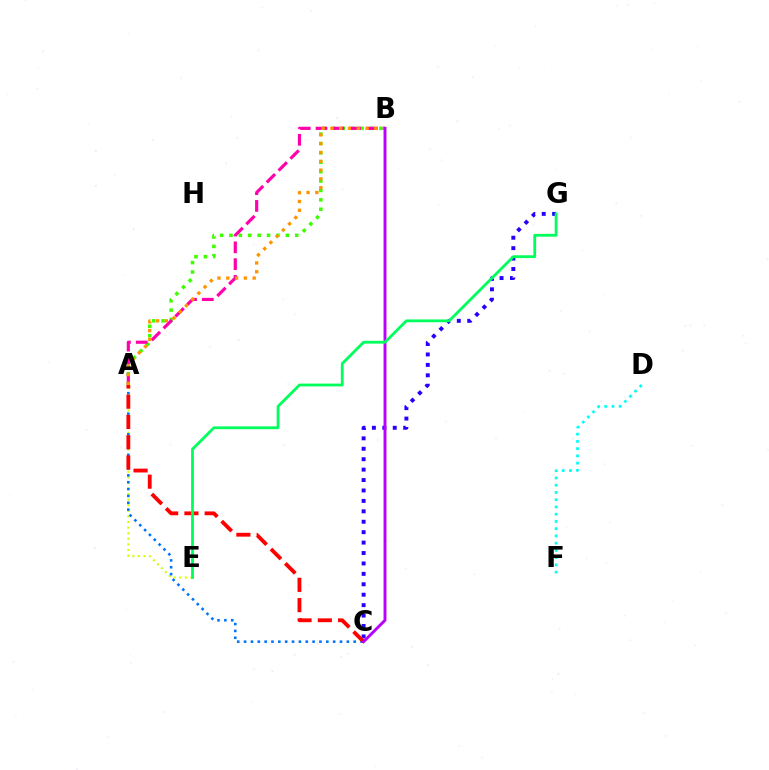{('A', 'E'): [{'color': '#d1ff00', 'line_style': 'dotted', 'thickness': 1.52}], ('D', 'F'): [{'color': '#00fff6', 'line_style': 'dotted', 'thickness': 1.97}], ('C', 'G'): [{'color': '#2500ff', 'line_style': 'dotted', 'thickness': 2.83}], ('A', 'C'): [{'color': '#0074ff', 'line_style': 'dotted', 'thickness': 1.86}, {'color': '#ff0000', 'line_style': 'dashed', 'thickness': 2.75}], ('A', 'B'): [{'color': '#3dff00', 'line_style': 'dotted', 'thickness': 2.55}, {'color': '#ff00ac', 'line_style': 'dashed', 'thickness': 2.28}, {'color': '#ff9400', 'line_style': 'dotted', 'thickness': 2.39}], ('B', 'C'): [{'color': '#b900ff', 'line_style': 'solid', 'thickness': 2.1}], ('E', 'G'): [{'color': '#00ff5c', 'line_style': 'solid', 'thickness': 2.02}]}